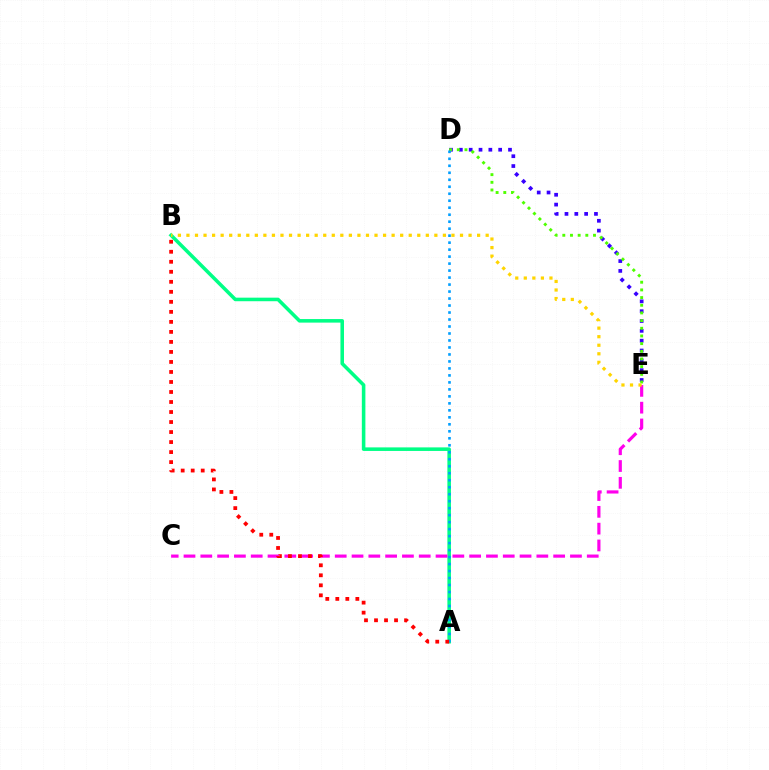{('D', 'E'): [{'color': '#3700ff', 'line_style': 'dotted', 'thickness': 2.67}, {'color': '#4fff00', 'line_style': 'dotted', 'thickness': 2.09}], ('A', 'B'): [{'color': '#00ff86', 'line_style': 'solid', 'thickness': 2.56}, {'color': '#ff0000', 'line_style': 'dotted', 'thickness': 2.72}], ('C', 'E'): [{'color': '#ff00ed', 'line_style': 'dashed', 'thickness': 2.28}], ('A', 'D'): [{'color': '#009eff', 'line_style': 'dotted', 'thickness': 1.9}], ('B', 'E'): [{'color': '#ffd500', 'line_style': 'dotted', 'thickness': 2.32}]}